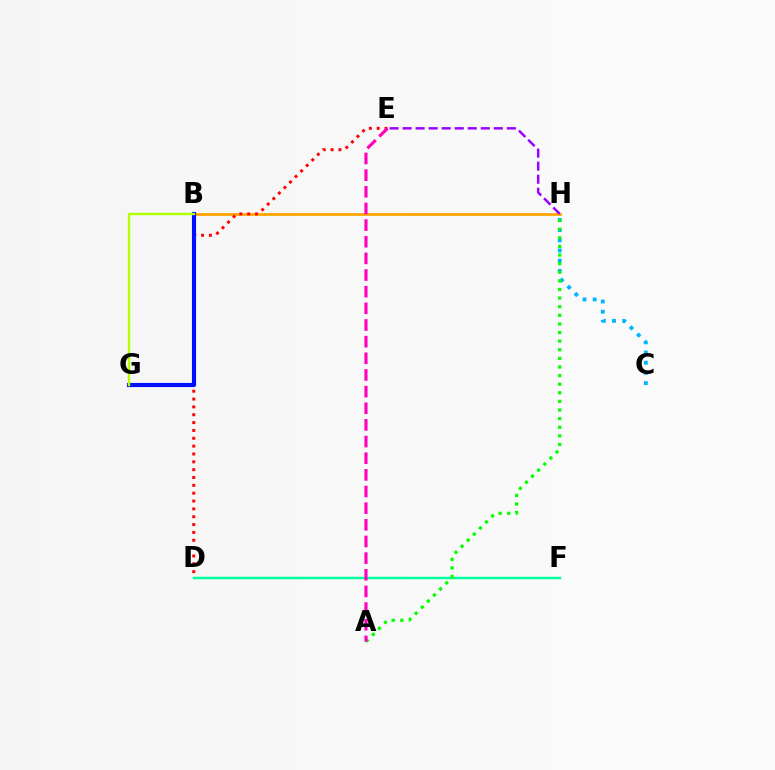{('B', 'H'): [{'color': '#ffa500', 'line_style': 'solid', 'thickness': 2.0}], ('E', 'H'): [{'color': '#9b00ff', 'line_style': 'dashed', 'thickness': 1.77}], ('D', 'E'): [{'color': '#ff0000', 'line_style': 'dotted', 'thickness': 2.13}], ('C', 'H'): [{'color': '#00b5ff', 'line_style': 'dotted', 'thickness': 2.77}], ('B', 'G'): [{'color': '#0010ff', 'line_style': 'solid', 'thickness': 2.98}, {'color': '#b3ff00', 'line_style': 'solid', 'thickness': 1.72}], ('D', 'F'): [{'color': '#00ff9d', 'line_style': 'solid', 'thickness': 1.76}], ('A', 'H'): [{'color': '#08ff00', 'line_style': 'dotted', 'thickness': 2.34}], ('A', 'E'): [{'color': '#ff00bd', 'line_style': 'dashed', 'thickness': 2.26}]}